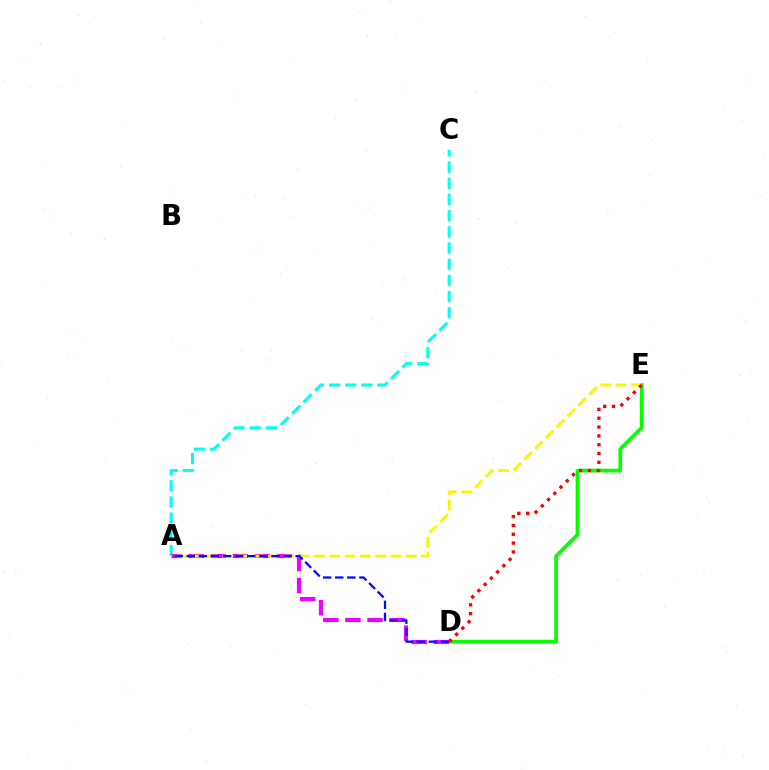{('D', 'E'): [{'color': '#08ff00', 'line_style': 'solid', 'thickness': 2.68}, {'color': '#ff0000', 'line_style': 'dotted', 'thickness': 2.4}], ('A', 'C'): [{'color': '#00fff6', 'line_style': 'dashed', 'thickness': 2.2}], ('A', 'D'): [{'color': '#ee00ff', 'line_style': 'dashed', 'thickness': 3.0}, {'color': '#0010ff', 'line_style': 'dashed', 'thickness': 1.64}], ('A', 'E'): [{'color': '#fcf500', 'line_style': 'dashed', 'thickness': 2.08}]}